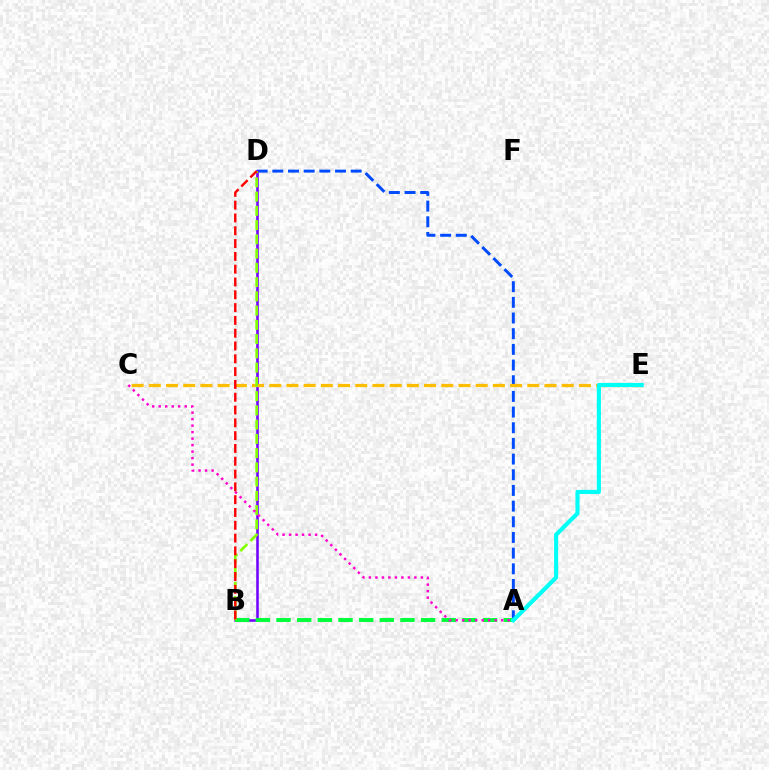{('A', 'D'): [{'color': '#004bff', 'line_style': 'dashed', 'thickness': 2.13}], ('B', 'D'): [{'color': '#7200ff', 'line_style': 'solid', 'thickness': 1.85}, {'color': '#84ff00', 'line_style': 'dashed', 'thickness': 1.94}, {'color': '#ff0000', 'line_style': 'dashed', 'thickness': 1.74}], ('C', 'E'): [{'color': '#ffbd00', 'line_style': 'dashed', 'thickness': 2.34}], ('A', 'B'): [{'color': '#00ff39', 'line_style': 'dashed', 'thickness': 2.81}], ('A', 'E'): [{'color': '#00fff6', 'line_style': 'solid', 'thickness': 2.97}], ('A', 'C'): [{'color': '#ff00cf', 'line_style': 'dotted', 'thickness': 1.77}]}